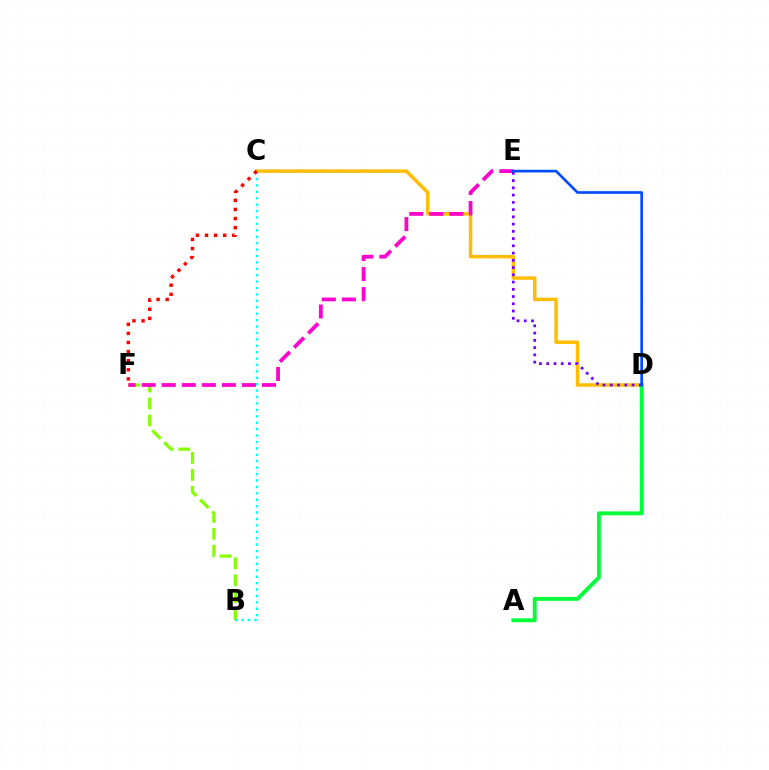{('C', 'D'): [{'color': '#ffbd00', 'line_style': 'solid', 'thickness': 2.51}], ('B', 'F'): [{'color': '#84ff00', 'line_style': 'dashed', 'thickness': 2.3}], ('E', 'F'): [{'color': '#ff00cf', 'line_style': 'dashed', 'thickness': 2.72}], ('A', 'D'): [{'color': '#00ff39', 'line_style': 'solid', 'thickness': 2.79}], ('D', 'E'): [{'color': '#7200ff', 'line_style': 'dotted', 'thickness': 1.97}, {'color': '#004bff', 'line_style': 'solid', 'thickness': 1.92}], ('B', 'C'): [{'color': '#00fff6', 'line_style': 'dotted', 'thickness': 1.74}], ('C', 'F'): [{'color': '#ff0000', 'line_style': 'dotted', 'thickness': 2.47}]}